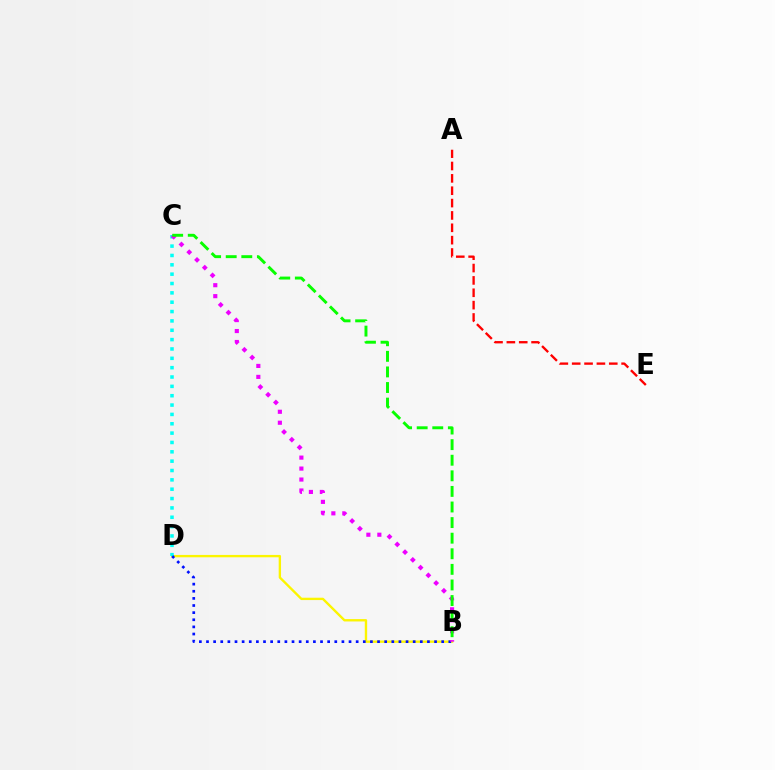{('B', 'D'): [{'color': '#fcf500', 'line_style': 'solid', 'thickness': 1.7}, {'color': '#0010ff', 'line_style': 'dotted', 'thickness': 1.94}], ('A', 'E'): [{'color': '#ff0000', 'line_style': 'dashed', 'thickness': 1.68}], ('C', 'D'): [{'color': '#00fff6', 'line_style': 'dotted', 'thickness': 2.54}], ('B', 'C'): [{'color': '#ee00ff', 'line_style': 'dotted', 'thickness': 2.98}, {'color': '#08ff00', 'line_style': 'dashed', 'thickness': 2.12}]}